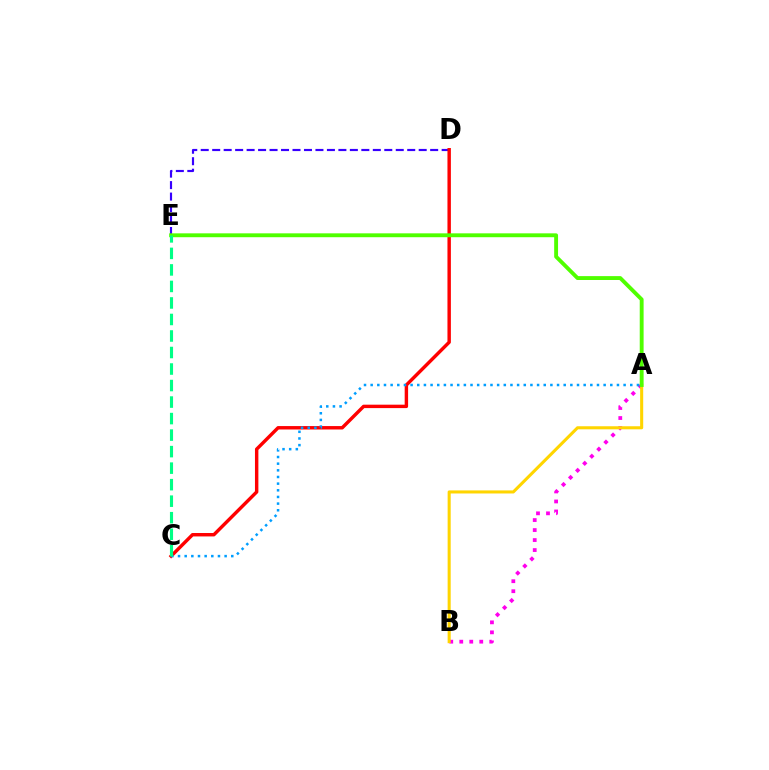{('A', 'B'): [{'color': '#ff00ed', 'line_style': 'dotted', 'thickness': 2.72}, {'color': '#ffd500', 'line_style': 'solid', 'thickness': 2.21}], ('D', 'E'): [{'color': '#3700ff', 'line_style': 'dashed', 'thickness': 1.56}], ('C', 'D'): [{'color': '#ff0000', 'line_style': 'solid', 'thickness': 2.46}], ('A', 'E'): [{'color': '#4fff00', 'line_style': 'solid', 'thickness': 2.79}], ('A', 'C'): [{'color': '#009eff', 'line_style': 'dotted', 'thickness': 1.81}], ('C', 'E'): [{'color': '#00ff86', 'line_style': 'dashed', 'thickness': 2.24}]}